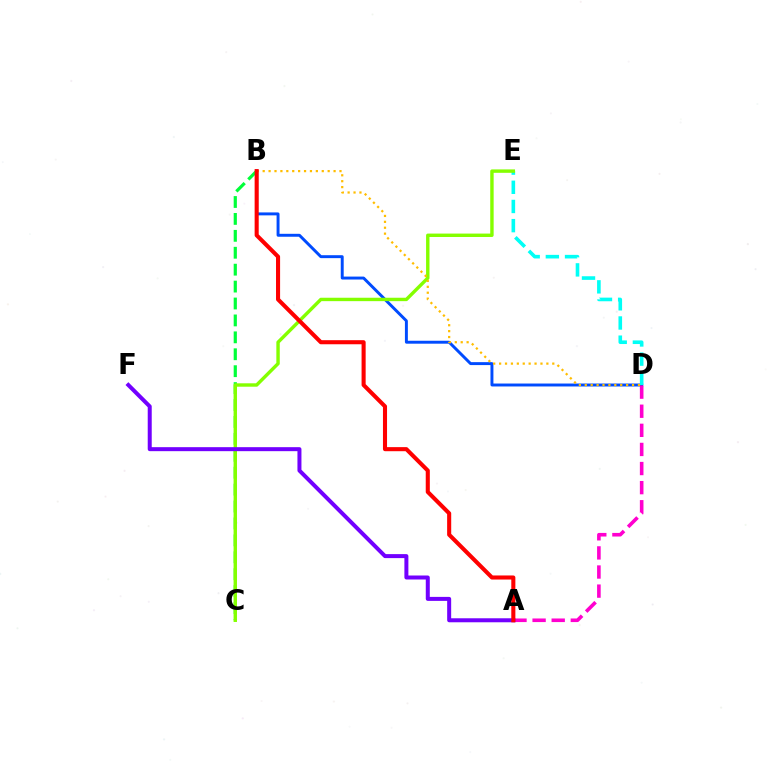{('B', 'D'): [{'color': '#004bff', 'line_style': 'solid', 'thickness': 2.12}, {'color': '#ffbd00', 'line_style': 'dotted', 'thickness': 1.61}], ('D', 'E'): [{'color': '#00fff6', 'line_style': 'dashed', 'thickness': 2.61}], ('A', 'D'): [{'color': '#ff00cf', 'line_style': 'dashed', 'thickness': 2.6}], ('B', 'C'): [{'color': '#00ff39', 'line_style': 'dashed', 'thickness': 2.3}], ('C', 'E'): [{'color': '#84ff00', 'line_style': 'solid', 'thickness': 2.45}], ('A', 'F'): [{'color': '#7200ff', 'line_style': 'solid', 'thickness': 2.88}], ('A', 'B'): [{'color': '#ff0000', 'line_style': 'solid', 'thickness': 2.94}]}